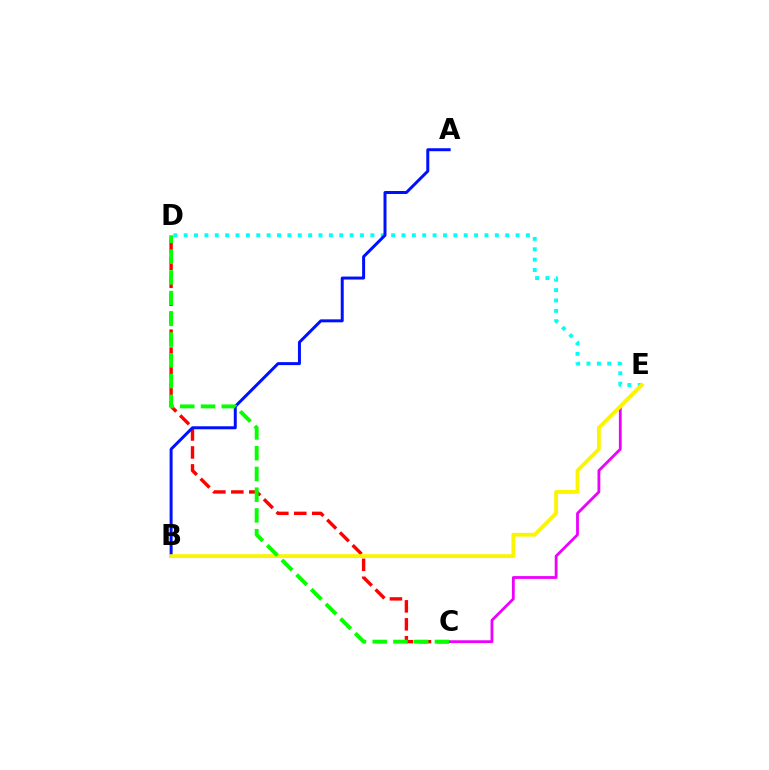{('C', 'E'): [{'color': '#ee00ff', 'line_style': 'solid', 'thickness': 2.02}], ('D', 'E'): [{'color': '#00fff6', 'line_style': 'dotted', 'thickness': 2.82}], ('C', 'D'): [{'color': '#ff0000', 'line_style': 'dashed', 'thickness': 2.44}, {'color': '#08ff00', 'line_style': 'dashed', 'thickness': 2.82}], ('A', 'B'): [{'color': '#0010ff', 'line_style': 'solid', 'thickness': 2.15}], ('B', 'E'): [{'color': '#fcf500', 'line_style': 'solid', 'thickness': 2.76}]}